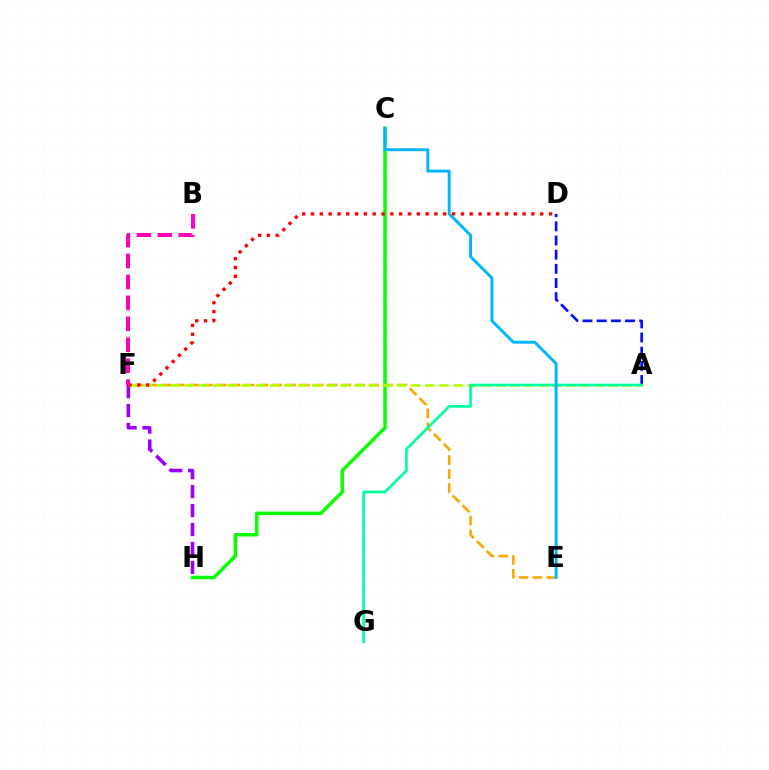{('A', 'D'): [{'color': '#0010ff', 'line_style': 'dashed', 'thickness': 1.93}], ('E', 'F'): [{'color': '#ffa500', 'line_style': 'dashed', 'thickness': 1.89}], ('F', 'H'): [{'color': '#9b00ff', 'line_style': 'dashed', 'thickness': 2.58}], ('C', 'H'): [{'color': '#08ff00', 'line_style': 'solid', 'thickness': 2.5}], ('A', 'F'): [{'color': '#b3ff00', 'line_style': 'dashed', 'thickness': 1.92}], ('D', 'F'): [{'color': '#ff0000', 'line_style': 'dotted', 'thickness': 2.4}], ('A', 'G'): [{'color': '#00ff9d', 'line_style': 'solid', 'thickness': 1.92}], ('C', 'E'): [{'color': '#00b5ff', 'line_style': 'solid', 'thickness': 2.1}], ('B', 'F'): [{'color': '#ff00bd', 'line_style': 'dashed', 'thickness': 2.84}]}